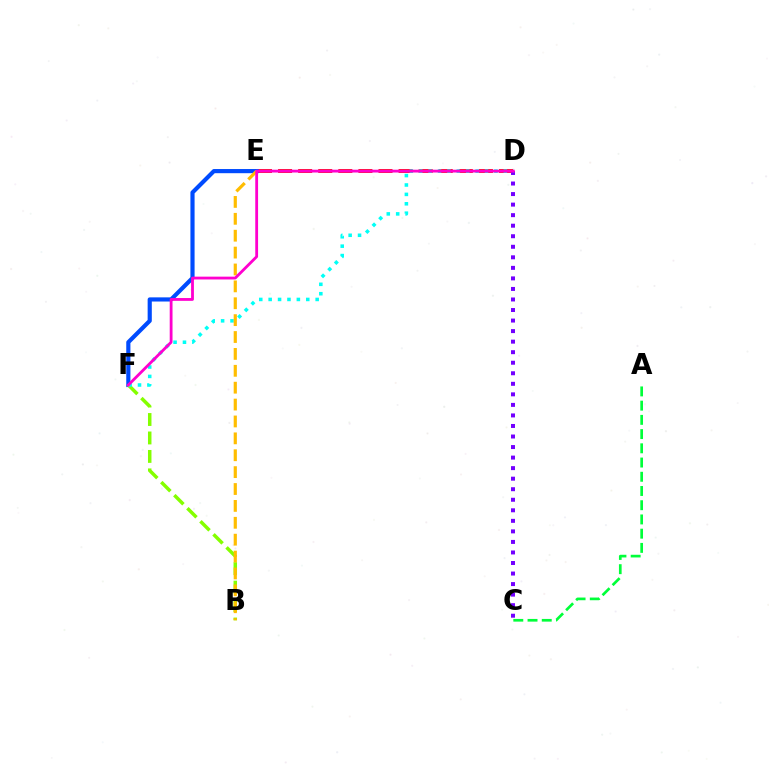{('D', 'E'): [{'color': '#ff0000', 'line_style': 'dashed', 'thickness': 2.73}], ('E', 'F'): [{'color': '#004bff', 'line_style': 'solid', 'thickness': 3.0}], ('B', 'F'): [{'color': '#84ff00', 'line_style': 'dashed', 'thickness': 2.51}], ('C', 'D'): [{'color': '#7200ff', 'line_style': 'dotted', 'thickness': 2.86}], ('D', 'F'): [{'color': '#00fff6', 'line_style': 'dotted', 'thickness': 2.55}, {'color': '#ff00cf', 'line_style': 'solid', 'thickness': 2.03}], ('A', 'C'): [{'color': '#00ff39', 'line_style': 'dashed', 'thickness': 1.93}], ('B', 'E'): [{'color': '#ffbd00', 'line_style': 'dashed', 'thickness': 2.29}]}